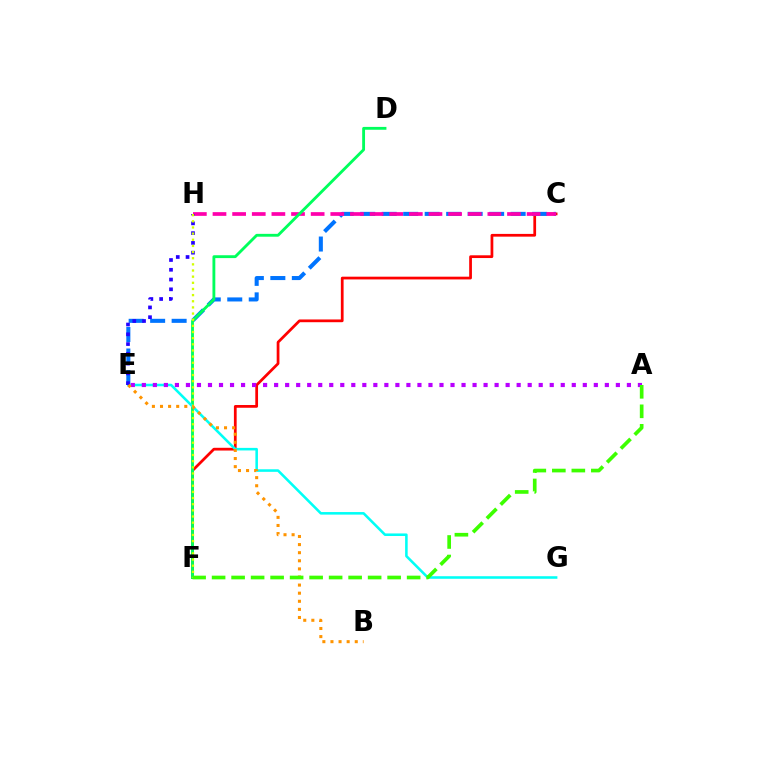{('C', 'F'): [{'color': '#ff0000', 'line_style': 'solid', 'thickness': 1.98}], ('C', 'E'): [{'color': '#0074ff', 'line_style': 'dashed', 'thickness': 2.92}], ('C', 'H'): [{'color': '#ff00ac', 'line_style': 'dashed', 'thickness': 2.67}], ('D', 'F'): [{'color': '#00ff5c', 'line_style': 'solid', 'thickness': 2.05}], ('E', 'G'): [{'color': '#00fff6', 'line_style': 'solid', 'thickness': 1.84}], ('E', 'H'): [{'color': '#2500ff', 'line_style': 'dotted', 'thickness': 2.66}], ('F', 'H'): [{'color': '#d1ff00', 'line_style': 'dotted', 'thickness': 1.67}], ('A', 'E'): [{'color': '#b900ff', 'line_style': 'dotted', 'thickness': 3.0}], ('B', 'E'): [{'color': '#ff9400', 'line_style': 'dotted', 'thickness': 2.2}], ('A', 'F'): [{'color': '#3dff00', 'line_style': 'dashed', 'thickness': 2.65}]}